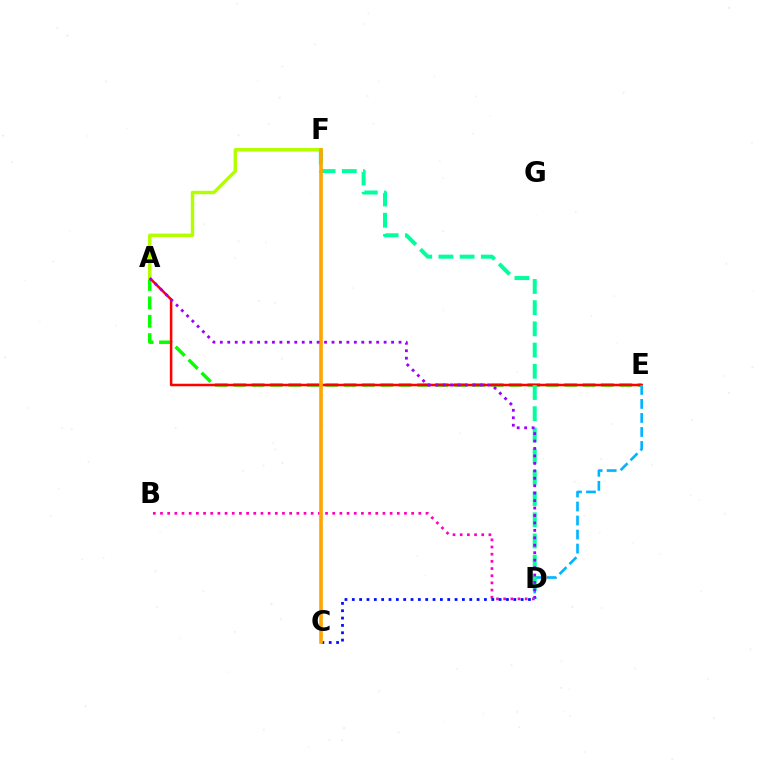{('A', 'E'): [{'color': '#08ff00', 'line_style': 'dashed', 'thickness': 2.5}, {'color': '#ff0000', 'line_style': 'solid', 'thickness': 1.82}], ('B', 'D'): [{'color': '#ff00bd', 'line_style': 'dotted', 'thickness': 1.95}], ('D', 'E'): [{'color': '#00b5ff', 'line_style': 'dashed', 'thickness': 1.9}], ('D', 'F'): [{'color': '#00ff9d', 'line_style': 'dashed', 'thickness': 2.88}], ('C', 'D'): [{'color': '#0010ff', 'line_style': 'dotted', 'thickness': 1.99}], ('A', 'F'): [{'color': '#b3ff00', 'line_style': 'solid', 'thickness': 2.46}], ('C', 'F'): [{'color': '#ffa500', 'line_style': 'solid', 'thickness': 2.61}], ('A', 'D'): [{'color': '#9b00ff', 'line_style': 'dotted', 'thickness': 2.02}]}